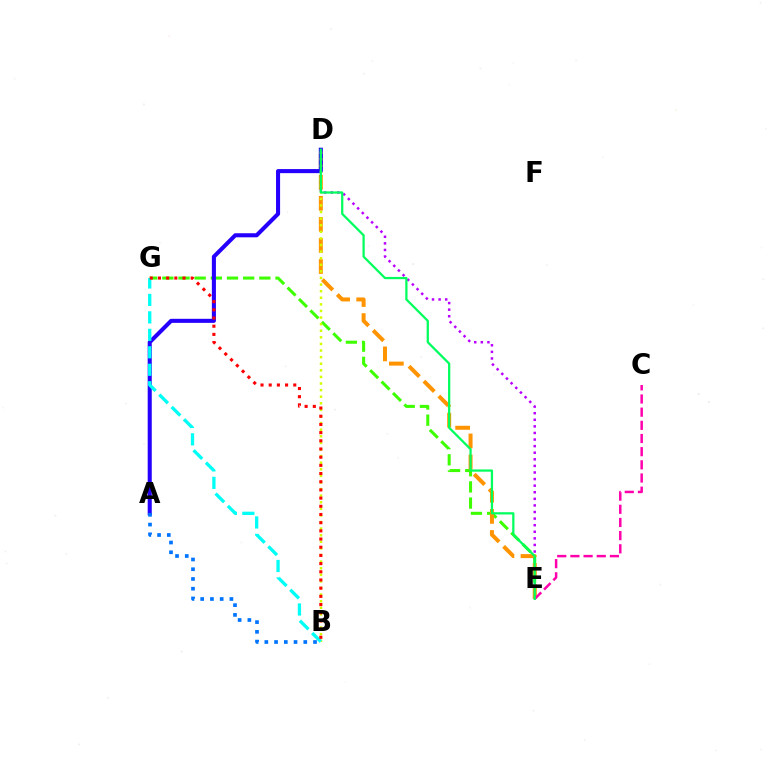{('D', 'E'): [{'color': '#b900ff', 'line_style': 'dotted', 'thickness': 1.79}, {'color': '#ff9400', 'line_style': 'dashed', 'thickness': 2.86}, {'color': '#00ff5c', 'line_style': 'solid', 'thickness': 1.62}], ('E', 'G'): [{'color': '#3dff00', 'line_style': 'dashed', 'thickness': 2.2}], ('C', 'E'): [{'color': '#ff00ac', 'line_style': 'dashed', 'thickness': 1.79}], ('A', 'D'): [{'color': '#2500ff', 'line_style': 'solid', 'thickness': 2.93}], ('B', 'D'): [{'color': '#d1ff00', 'line_style': 'dotted', 'thickness': 1.79}], ('B', 'G'): [{'color': '#00fff6', 'line_style': 'dashed', 'thickness': 2.37}, {'color': '#ff0000', 'line_style': 'dotted', 'thickness': 2.22}], ('A', 'B'): [{'color': '#0074ff', 'line_style': 'dotted', 'thickness': 2.65}]}